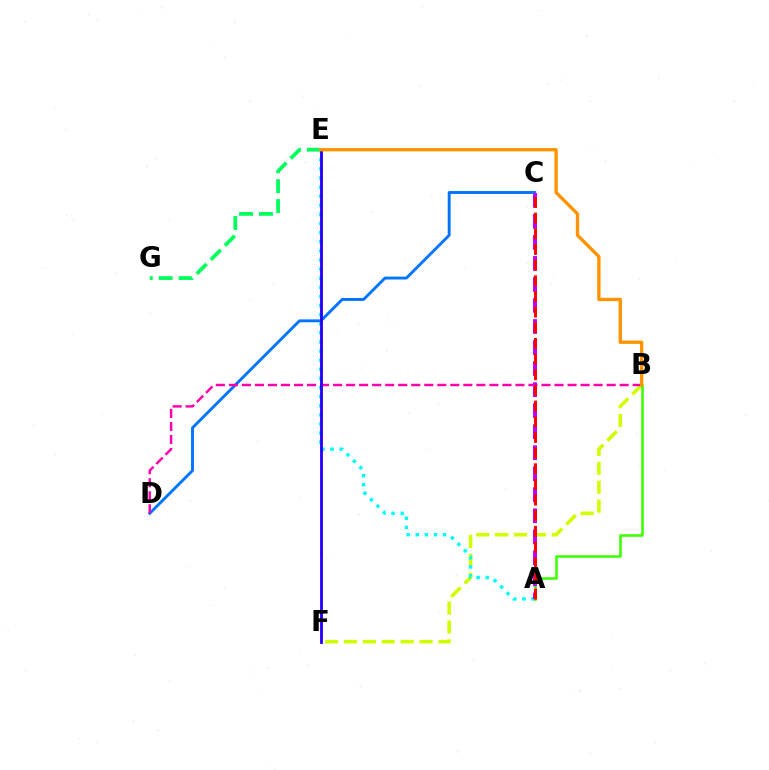{('E', 'G'): [{'color': '#00ff5c', 'line_style': 'dashed', 'thickness': 2.71}], ('B', 'F'): [{'color': '#d1ff00', 'line_style': 'dashed', 'thickness': 2.57}], ('C', 'D'): [{'color': '#0074ff', 'line_style': 'solid', 'thickness': 2.08}], ('A', 'E'): [{'color': '#00fff6', 'line_style': 'dotted', 'thickness': 2.47}], ('B', 'D'): [{'color': '#ff00ac', 'line_style': 'dashed', 'thickness': 1.77}], ('A', 'B'): [{'color': '#3dff00', 'line_style': 'solid', 'thickness': 1.85}], ('E', 'F'): [{'color': '#2500ff', 'line_style': 'solid', 'thickness': 2.04}], ('A', 'C'): [{'color': '#b900ff', 'line_style': 'dashed', 'thickness': 2.86}, {'color': '#ff0000', 'line_style': 'dashed', 'thickness': 2.13}], ('B', 'E'): [{'color': '#ff9400', 'line_style': 'solid', 'thickness': 2.41}]}